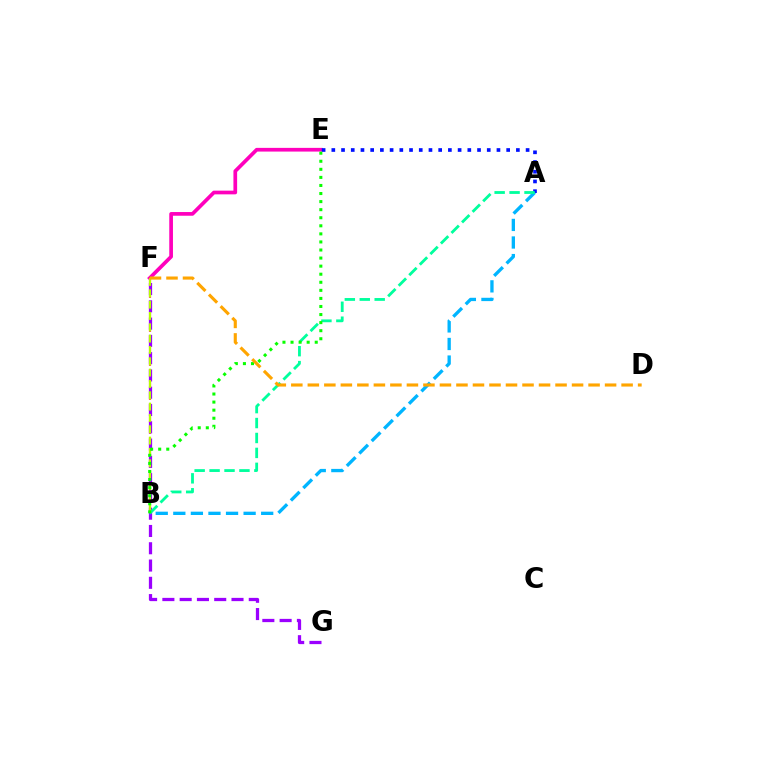{('B', 'F'): [{'color': '#ff0000', 'line_style': 'dashed', 'thickness': 1.54}, {'color': '#b3ff00', 'line_style': 'dashed', 'thickness': 1.54}], ('E', 'F'): [{'color': '#ff00bd', 'line_style': 'solid', 'thickness': 2.66}], ('A', 'E'): [{'color': '#0010ff', 'line_style': 'dotted', 'thickness': 2.64}], ('F', 'G'): [{'color': '#9b00ff', 'line_style': 'dashed', 'thickness': 2.35}], ('A', 'B'): [{'color': '#00b5ff', 'line_style': 'dashed', 'thickness': 2.39}, {'color': '#00ff9d', 'line_style': 'dashed', 'thickness': 2.03}], ('B', 'E'): [{'color': '#08ff00', 'line_style': 'dotted', 'thickness': 2.19}], ('D', 'F'): [{'color': '#ffa500', 'line_style': 'dashed', 'thickness': 2.24}]}